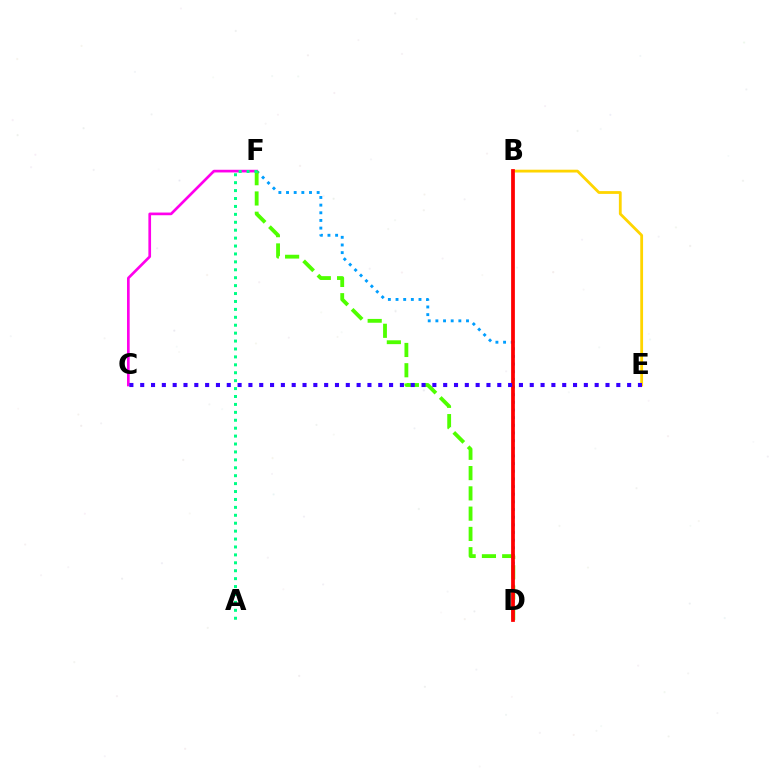{('D', 'F'): [{'color': '#009eff', 'line_style': 'dotted', 'thickness': 2.08}, {'color': '#4fff00', 'line_style': 'dashed', 'thickness': 2.75}], ('C', 'F'): [{'color': '#ff00ed', 'line_style': 'solid', 'thickness': 1.93}], ('B', 'E'): [{'color': '#ffd500', 'line_style': 'solid', 'thickness': 2.02}], ('A', 'F'): [{'color': '#00ff86', 'line_style': 'dotted', 'thickness': 2.15}], ('B', 'D'): [{'color': '#ff0000', 'line_style': 'solid', 'thickness': 2.7}], ('C', 'E'): [{'color': '#3700ff', 'line_style': 'dotted', 'thickness': 2.94}]}